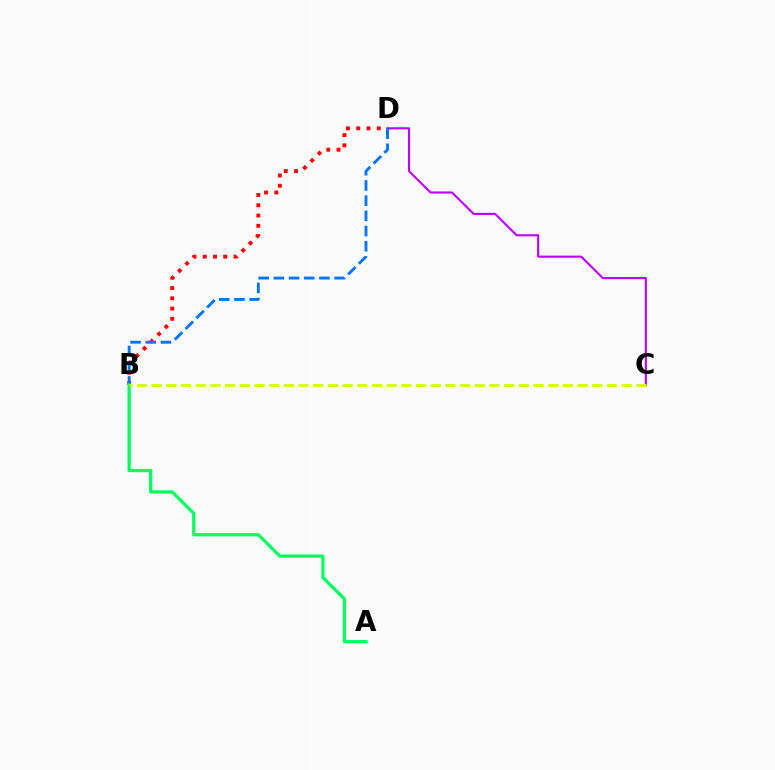{('C', 'D'): [{'color': '#b900ff', 'line_style': 'solid', 'thickness': 1.54}], ('B', 'D'): [{'color': '#ff0000', 'line_style': 'dotted', 'thickness': 2.79}, {'color': '#0074ff', 'line_style': 'dashed', 'thickness': 2.06}], ('A', 'B'): [{'color': '#00ff5c', 'line_style': 'solid', 'thickness': 2.3}], ('B', 'C'): [{'color': '#d1ff00', 'line_style': 'dashed', 'thickness': 2.0}]}